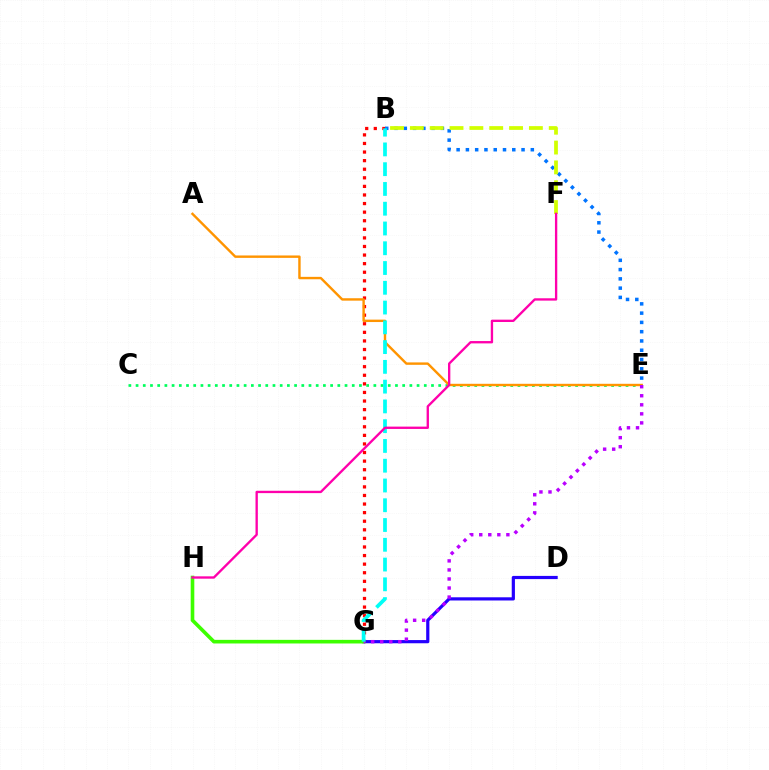{('B', 'G'): [{'color': '#ff0000', 'line_style': 'dotted', 'thickness': 2.33}, {'color': '#00fff6', 'line_style': 'dashed', 'thickness': 2.69}], ('D', 'G'): [{'color': '#2500ff', 'line_style': 'solid', 'thickness': 2.3}], ('B', 'E'): [{'color': '#0074ff', 'line_style': 'dotted', 'thickness': 2.52}], ('C', 'E'): [{'color': '#00ff5c', 'line_style': 'dotted', 'thickness': 1.96}], ('A', 'E'): [{'color': '#ff9400', 'line_style': 'solid', 'thickness': 1.73}], ('G', 'H'): [{'color': '#3dff00', 'line_style': 'solid', 'thickness': 2.61}], ('B', 'F'): [{'color': '#d1ff00', 'line_style': 'dashed', 'thickness': 2.7}], ('E', 'G'): [{'color': '#b900ff', 'line_style': 'dotted', 'thickness': 2.46}], ('F', 'H'): [{'color': '#ff00ac', 'line_style': 'solid', 'thickness': 1.69}]}